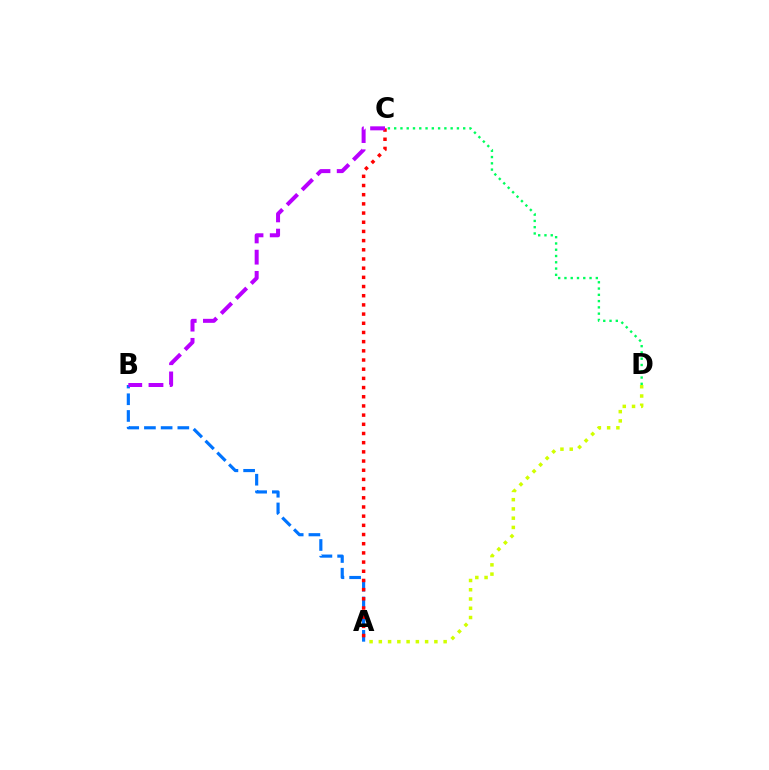{('C', 'D'): [{'color': '#00ff5c', 'line_style': 'dotted', 'thickness': 1.71}], ('A', 'D'): [{'color': '#d1ff00', 'line_style': 'dotted', 'thickness': 2.52}], ('A', 'B'): [{'color': '#0074ff', 'line_style': 'dashed', 'thickness': 2.27}], ('A', 'C'): [{'color': '#ff0000', 'line_style': 'dotted', 'thickness': 2.5}], ('B', 'C'): [{'color': '#b900ff', 'line_style': 'dashed', 'thickness': 2.88}]}